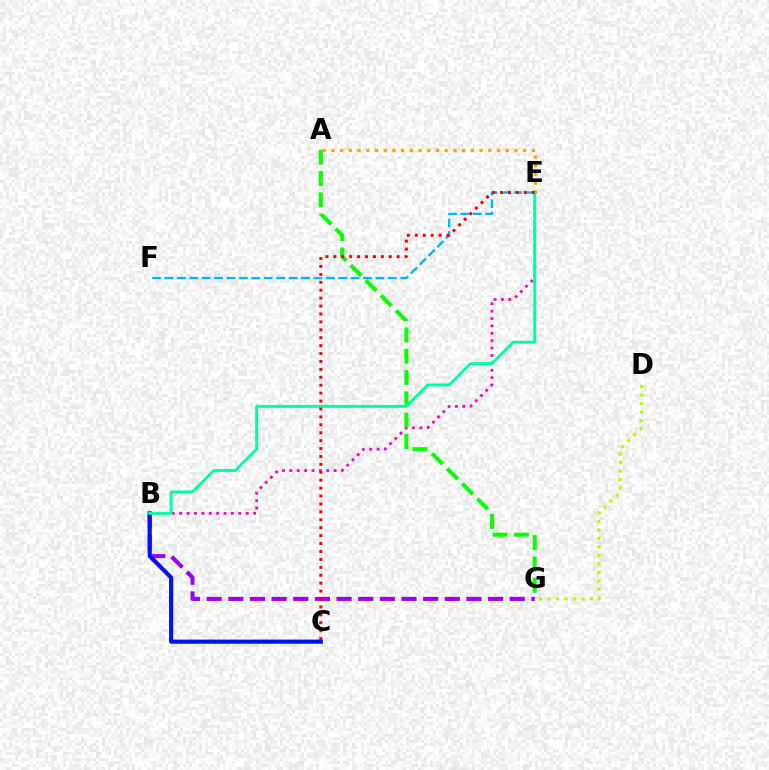{('B', 'G'): [{'color': '#9b00ff', 'line_style': 'dashed', 'thickness': 2.94}], ('B', 'E'): [{'color': '#ff00bd', 'line_style': 'dotted', 'thickness': 2.01}, {'color': '#00ff9d', 'line_style': 'solid', 'thickness': 2.11}], ('A', 'G'): [{'color': '#08ff00', 'line_style': 'dashed', 'thickness': 2.9}], ('B', 'C'): [{'color': '#0010ff', 'line_style': 'solid', 'thickness': 2.98}], ('E', 'F'): [{'color': '#00b5ff', 'line_style': 'dashed', 'thickness': 1.69}], ('A', 'E'): [{'color': '#ffa500', 'line_style': 'dotted', 'thickness': 2.37}], ('D', 'G'): [{'color': '#b3ff00', 'line_style': 'dotted', 'thickness': 2.3}], ('C', 'E'): [{'color': '#ff0000', 'line_style': 'dotted', 'thickness': 2.15}]}